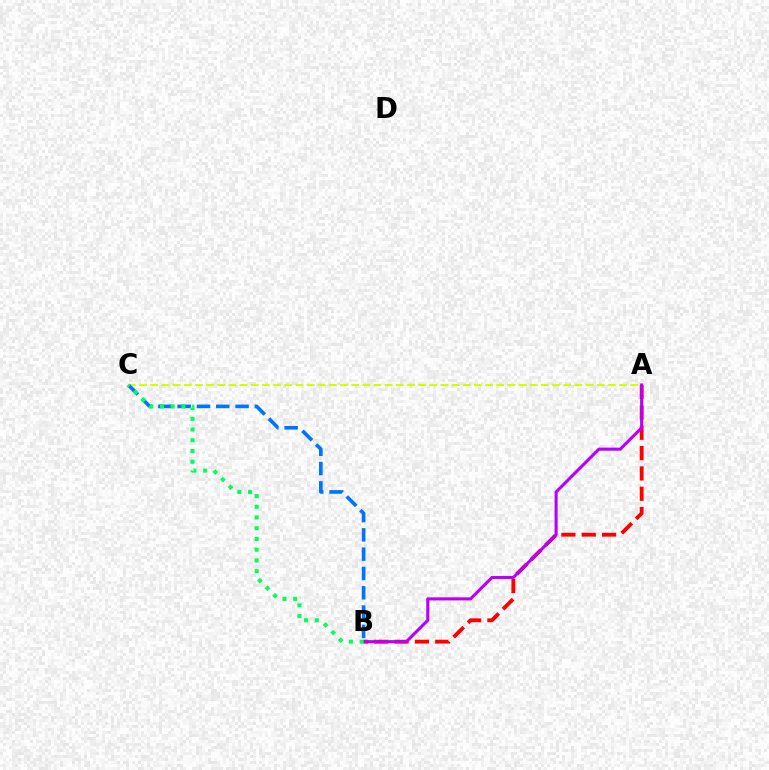{('A', 'B'): [{'color': '#ff0000', 'line_style': 'dashed', 'thickness': 2.76}, {'color': '#b900ff', 'line_style': 'solid', 'thickness': 2.22}], ('A', 'C'): [{'color': '#d1ff00', 'line_style': 'dashed', 'thickness': 1.52}], ('B', 'C'): [{'color': '#0074ff', 'line_style': 'dashed', 'thickness': 2.62}, {'color': '#00ff5c', 'line_style': 'dotted', 'thickness': 2.92}]}